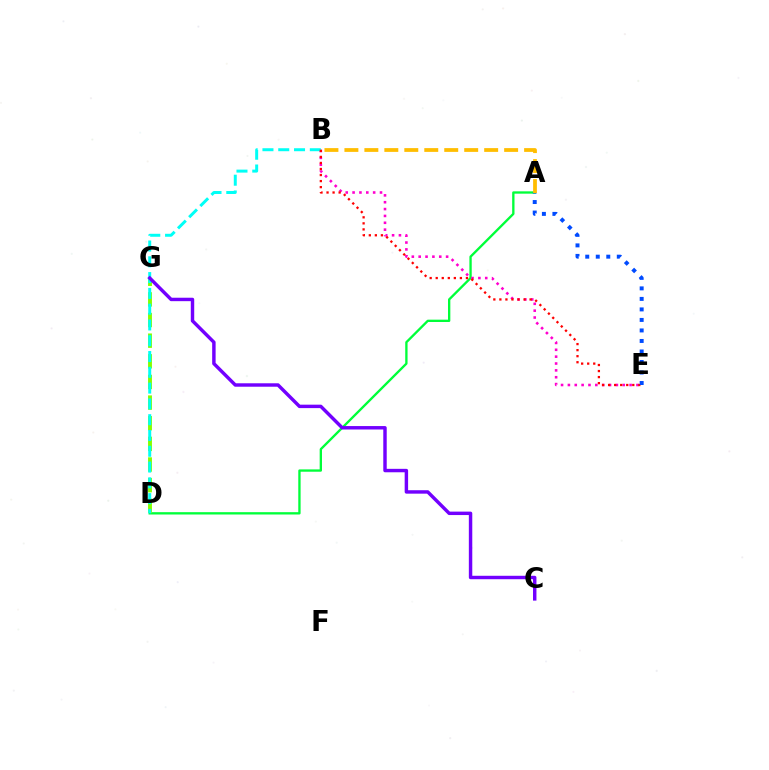{('A', 'D'): [{'color': '#00ff39', 'line_style': 'solid', 'thickness': 1.68}], ('B', 'E'): [{'color': '#ff00cf', 'line_style': 'dotted', 'thickness': 1.86}, {'color': '#ff0000', 'line_style': 'dotted', 'thickness': 1.64}], ('D', 'G'): [{'color': '#84ff00', 'line_style': 'dashed', 'thickness': 2.8}], ('B', 'D'): [{'color': '#00fff6', 'line_style': 'dashed', 'thickness': 2.14}], ('A', 'E'): [{'color': '#004bff', 'line_style': 'dotted', 'thickness': 2.86}], ('C', 'G'): [{'color': '#7200ff', 'line_style': 'solid', 'thickness': 2.48}], ('A', 'B'): [{'color': '#ffbd00', 'line_style': 'dashed', 'thickness': 2.71}]}